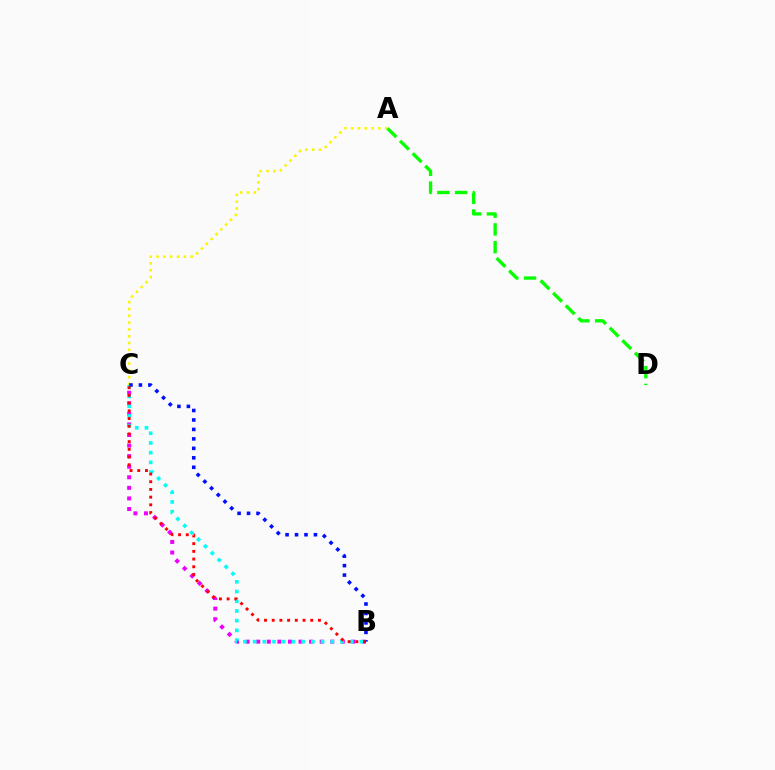{('A', 'C'): [{'color': '#fcf500', 'line_style': 'dotted', 'thickness': 1.85}], ('B', 'C'): [{'color': '#ee00ff', 'line_style': 'dotted', 'thickness': 2.87}, {'color': '#00fff6', 'line_style': 'dotted', 'thickness': 2.64}, {'color': '#0010ff', 'line_style': 'dotted', 'thickness': 2.57}, {'color': '#ff0000', 'line_style': 'dotted', 'thickness': 2.09}], ('A', 'D'): [{'color': '#08ff00', 'line_style': 'dashed', 'thickness': 2.41}]}